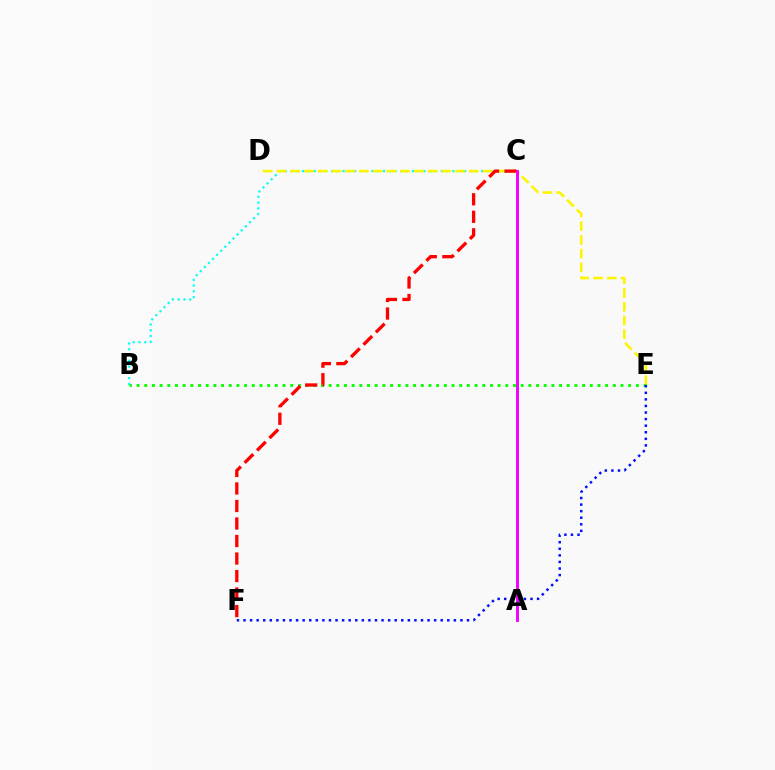{('B', 'C'): [{'color': '#00fff6', 'line_style': 'dotted', 'thickness': 1.57}], ('D', 'E'): [{'color': '#fcf500', 'line_style': 'dashed', 'thickness': 1.87}], ('B', 'E'): [{'color': '#08ff00', 'line_style': 'dotted', 'thickness': 2.09}], ('C', 'F'): [{'color': '#ff0000', 'line_style': 'dashed', 'thickness': 2.38}], ('E', 'F'): [{'color': '#0010ff', 'line_style': 'dotted', 'thickness': 1.79}], ('A', 'C'): [{'color': '#ee00ff', 'line_style': 'solid', 'thickness': 2.09}]}